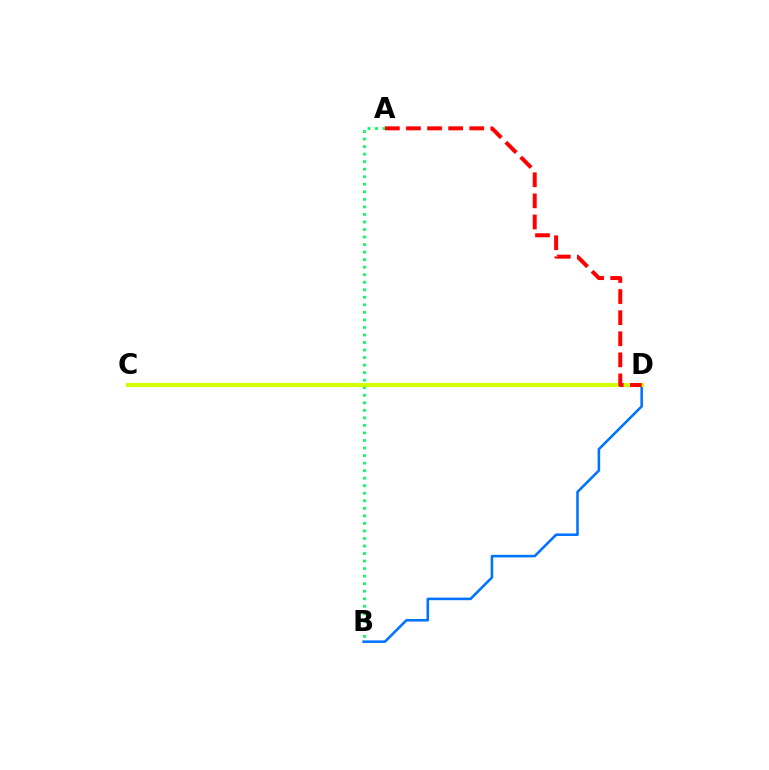{('B', 'D'): [{'color': '#0074ff', 'line_style': 'solid', 'thickness': 1.86}], ('C', 'D'): [{'color': '#b900ff', 'line_style': 'dotted', 'thickness': 2.88}, {'color': '#d1ff00', 'line_style': 'solid', 'thickness': 2.97}], ('A', 'B'): [{'color': '#00ff5c', 'line_style': 'dotted', 'thickness': 2.05}], ('A', 'D'): [{'color': '#ff0000', 'line_style': 'dashed', 'thickness': 2.87}]}